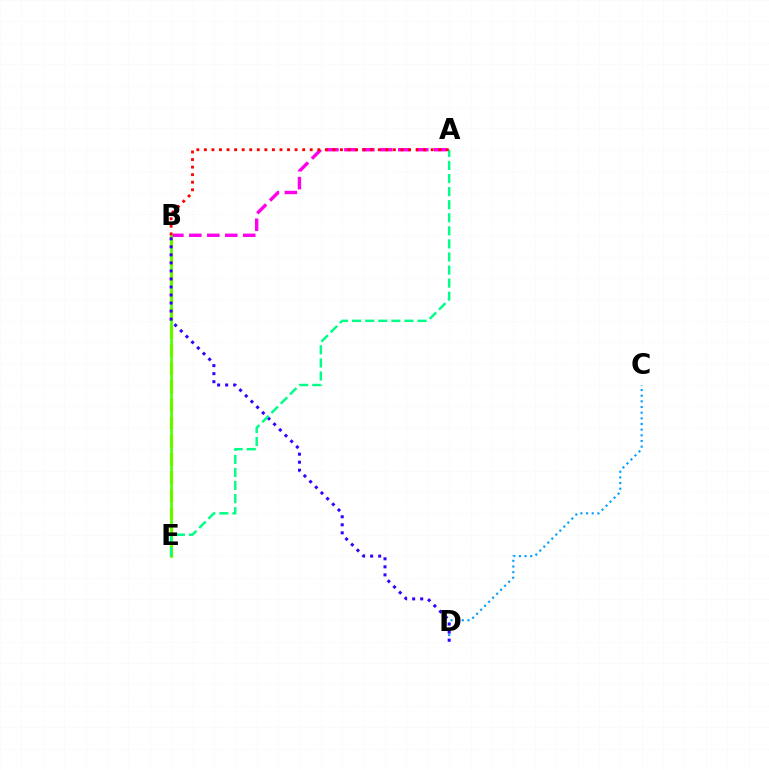{('C', 'D'): [{'color': '#009eff', 'line_style': 'dotted', 'thickness': 1.54}], ('B', 'E'): [{'color': '#ffd500', 'line_style': 'dashed', 'thickness': 2.47}, {'color': '#4fff00', 'line_style': 'solid', 'thickness': 1.94}], ('A', 'B'): [{'color': '#ff00ed', 'line_style': 'dashed', 'thickness': 2.44}, {'color': '#ff0000', 'line_style': 'dotted', 'thickness': 2.05}], ('B', 'D'): [{'color': '#3700ff', 'line_style': 'dotted', 'thickness': 2.18}], ('A', 'E'): [{'color': '#00ff86', 'line_style': 'dashed', 'thickness': 1.78}]}